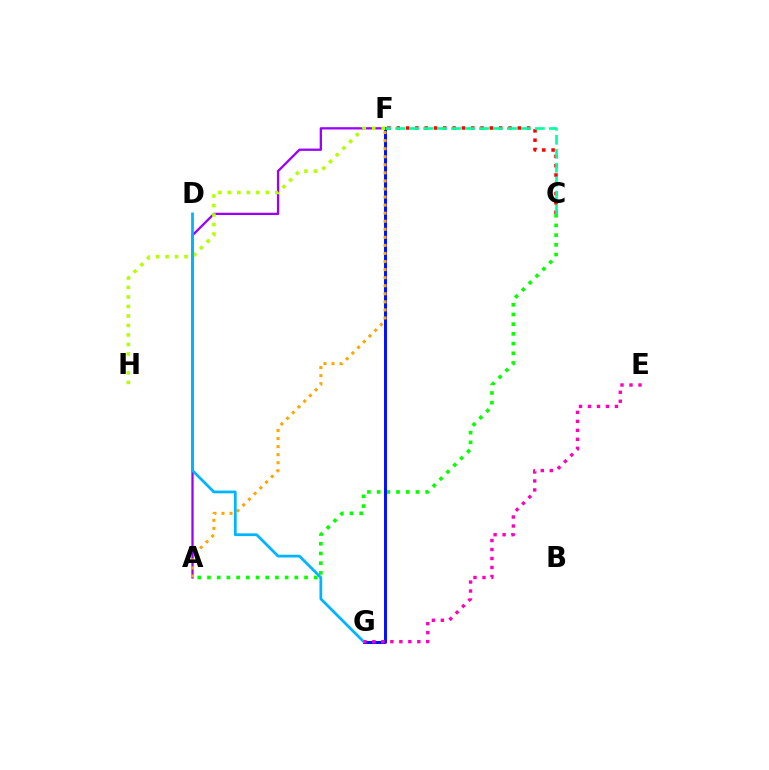{('A', 'C'): [{'color': '#08ff00', 'line_style': 'dotted', 'thickness': 2.64}], ('A', 'F'): [{'color': '#9b00ff', 'line_style': 'solid', 'thickness': 1.65}, {'color': '#ffa500', 'line_style': 'dotted', 'thickness': 2.19}], ('F', 'G'): [{'color': '#0010ff', 'line_style': 'solid', 'thickness': 2.13}], ('F', 'H'): [{'color': '#b3ff00', 'line_style': 'dotted', 'thickness': 2.58}], ('C', 'F'): [{'color': '#ff0000', 'line_style': 'dotted', 'thickness': 2.53}, {'color': '#00ff9d', 'line_style': 'dashed', 'thickness': 1.9}], ('D', 'G'): [{'color': '#00b5ff', 'line_style': 'solid', 'thickness': 1.99}], ('E', 'G'): [{'color': '#ff00bd', 'line_style': 'dotted', 'thickness': 2.44}]}